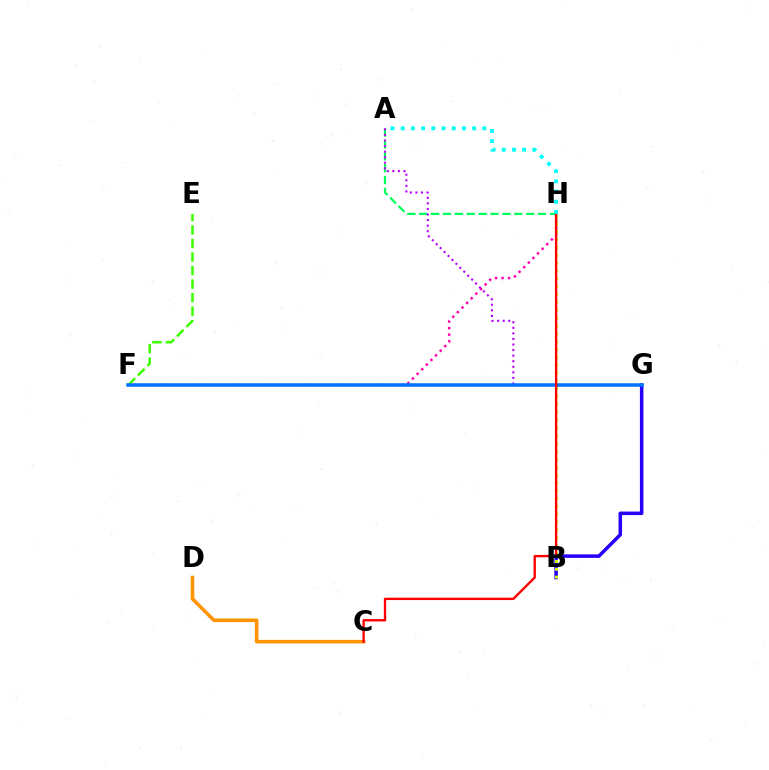{('F', 'H'): [{'color': '#ff00ac', 'line_style': 'dotted', 'thickness': 1.77}], ('B', 'G'): [{'color': '#2500ff', 'line_style': 'solid', 'thickness': 2.53}], ('C', 'D'): [{'color': '#ff9400', 'line_style': 'solid', 'thickness': 2.57}], ('A', 'H'): [{'color': '#00ff5c', 'line_style': 'dashed', 'thickness': 1.62}, {'color': '#00fff6', 'line_style': 'dotted', 'thickness': 2.77}], ('B', 'H'): [{'color': '#d1ff00', 'line_style': 'dotted', 'thickness': 2.13}], ('A', 'G'): [{'color': '#b900ff', 'line_style': 'dotted', 'thickness': 1.51}], ('E', 'F'): [{'color': '#3dff00', 'line_style': 'dashed', 'thickness': 1.84}], ('F', 'G'): [{'color': '#0074ff', 'line_style': 'solid', 'thickness': 2.54}], ('C', 'H'): [{'color': '#ff0000', 'line_style': 'solid', 'thickness': 1.69}]}